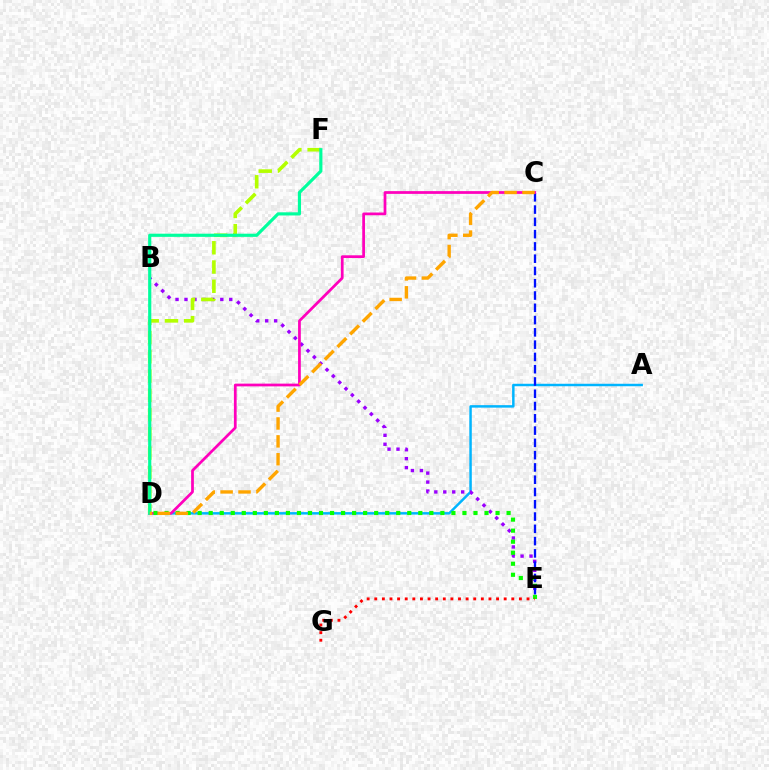{('A', 'D'): [{'color': '#00b5ff', 'line_style': 'solid', 'thickness': 1.78}], ('B', 'E'): [{'color': '#9b00ff', 'line_style': 'dotted', 'thickness': 2.43}], ('C', 'E'): [{'color': '#0010ff', 'line_style': 'dashed', 'thickness': 1.67}], ('C', 'D'): [{'color': '#ff00bd', 'line_style': 'solid', 'thickness': 1.97}, {'color': '#ffa500', 'line_style': 'dashed', 'thickness': 2.43}], ('D', 'F'): [{'color': '#b3ff00', 'line_style': 'dashed', 'thickness': 2.61}, {'color': '#00ff9d', 'line_style': 'solid', 'thickness': 2.28}], ('D', 'E'): [{'color': '#08ff00', 'line_style': 'dotted', 'thickness': 3.0}], ('E', 'G'): [{'color': '#ff0000', 'line_style': 'dotted', 'thickness': 2.07}]}